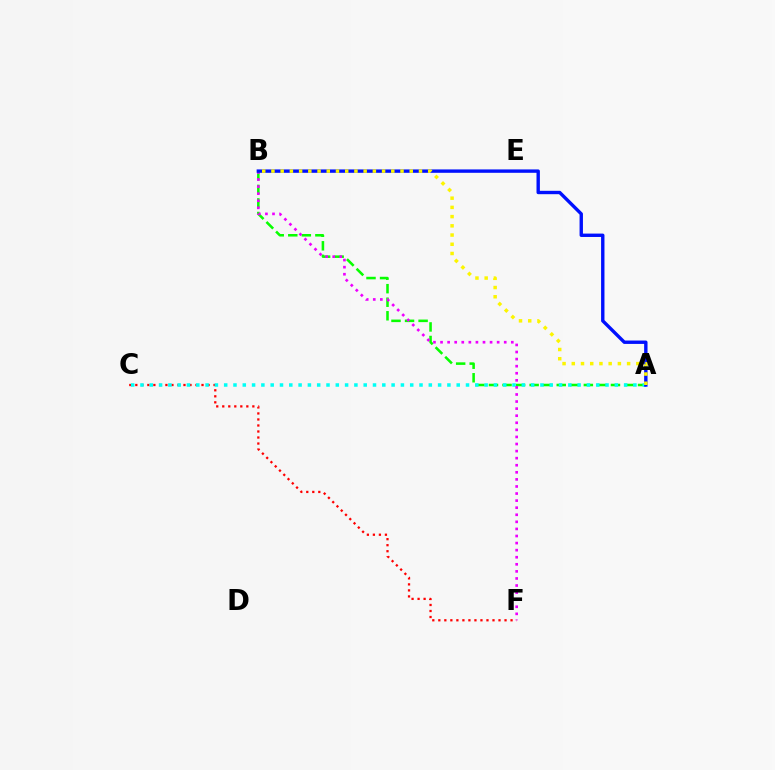{('C', 'F'): [{'color': '#ff0000', 'line_style': 'dotted', 'thickness': 1.64}], ('A', 'B'): [{'color': '#08ff00', 'line_style': 'dashed', 'thickness': 1.84}, {'color': '#0010ff', 'line_style': 'solid', 'thickness': 2.43}, {'color': '#fcf500', 'line_style': 'dotted', 'thickness': 2.51}], ('A', 'C'): [{'color': '#00fff6', 'line_style': 'dotted', 'thickness': 2.53}], ('B', 'F'): [{'color': '#ee00ff', 'line_style': 'dotted', 'thickness': 1.92}]}